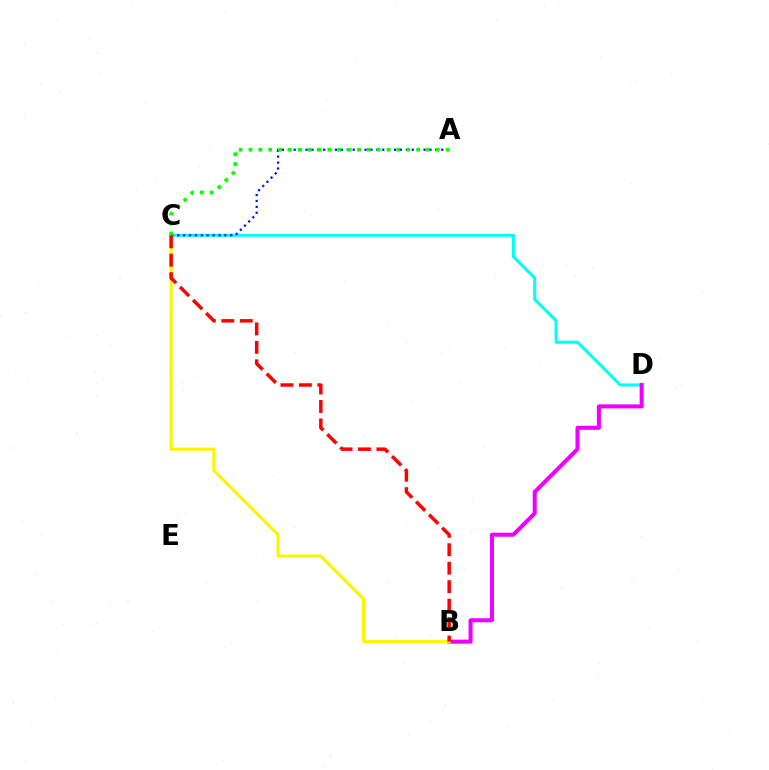{('C', 'D'): [{'color': '#00fff6', 'line_style': 'solid', 'thickness': 2.2}], ('B', 'D'): [{'color': '#ee00ff', 'line_style': 'solid', 'thickness': 2.91}], ('B', 'C'): [{'color': '#fcf500', 'line_style': 'solid', 'thickness': 2.25}, {'color': '#ff0000', 'line_style': 'dashed', 'thickness': 2.51}], ('A', 'C'): [{'color': '#0010ff', 'line_style': 'dotted', 'thickness': 1.6}, {'color': '#08ff00', 'line_style': 'dotted', 'thickness': 2.68}]}